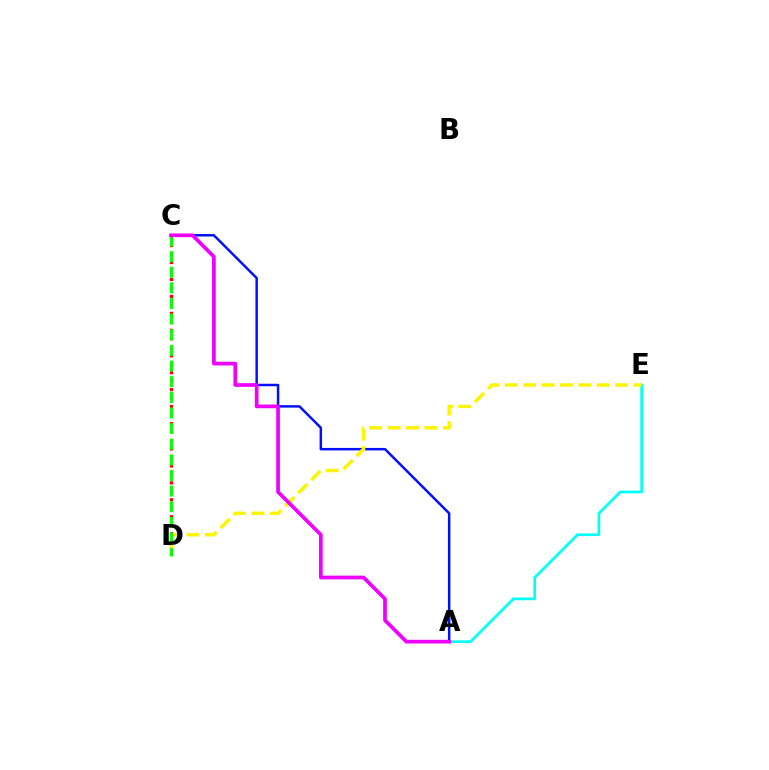{('A', 'E'): [{'color': '#00fff6', 'line_style': 'solid', 'thickness': 1.95}], ('A', 'C'): [{'color': '#0010ff', 'line_style': 'solid', 'thickness': 1.78}, {'color': '#ee00ff', 'line_style': 'solid', 'thickness': 2.67}], ('C', 'D'): [{'color': '#ff0000', 'line_style': 'dotted', 'thickness': 2.3}, {'color': '#08ff00', 'line_style': 'dashed', 'thickness': 2.12}], ('D', 'E'): [{'color': '#fcf500', 'line_style': 'dashed', 'thickness': 2.5}]}